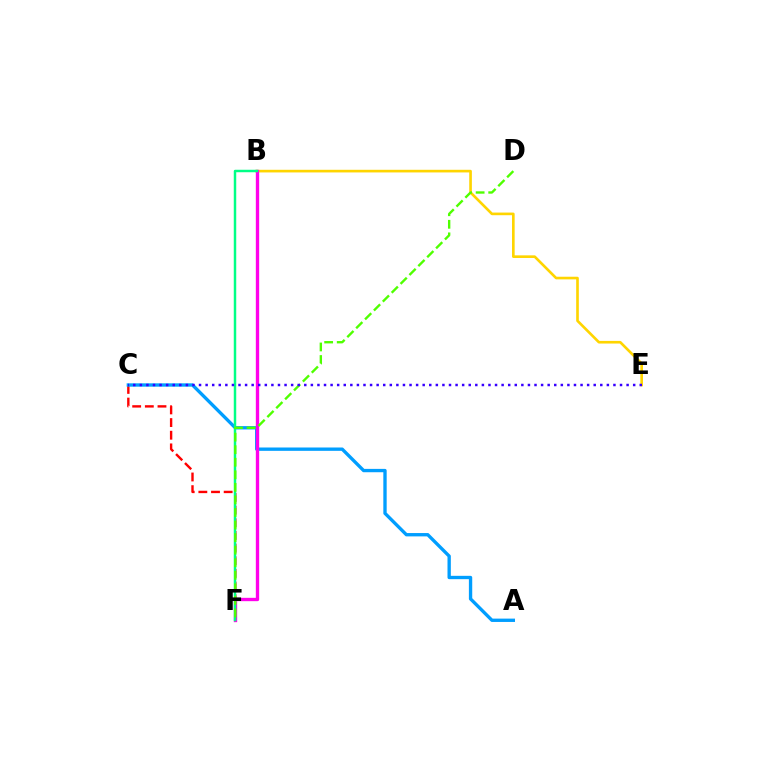{('B', 'E'): [{'color': '#ffd500', 'line_style': 'solid', 'thickness': 1.9}], ('C', 'F'): [{'color': '#ff0000', 'line_style': 'dashed', 'thickness': 1.72}], ('A', 'C'): [{'color': '#009eff', 'line_style': 'solid', 'thickness': 2.4}], ('B', 'F'): [{'color': '#ff00ed', 'line_style': 'solid', 'thickness': 2.4}, {'color': '#00ff86', 'line_style': 'solid', 'thickness': 1.78}], ('D', 'F'): [{'color': '#4fff00', 'line_style': 'dashed', 'thickness': 1.71}], ('C', 'E'): [{'color': '#3700ff', 'line_style': 'dotted', 'thickness': 1.79}]}